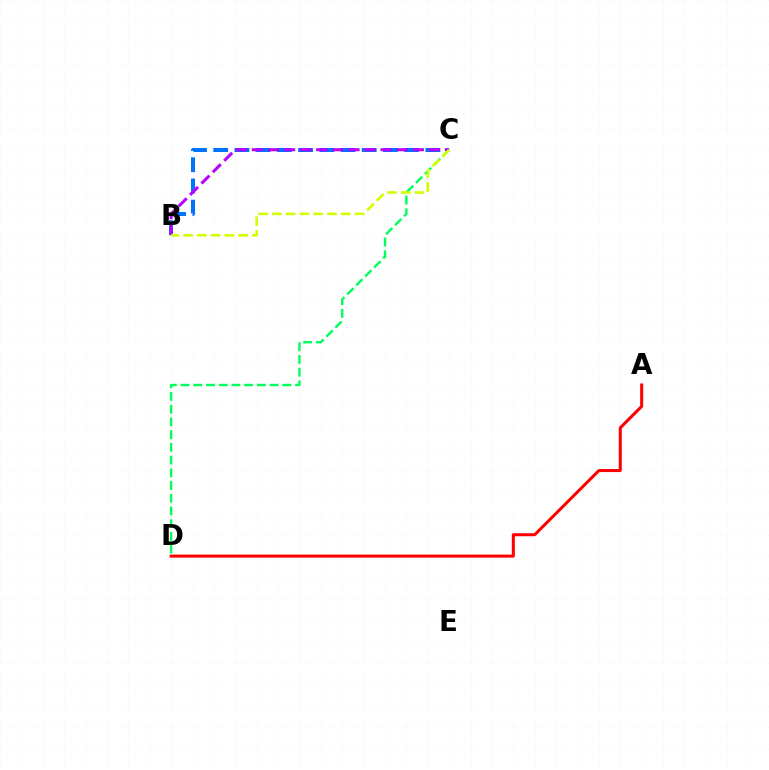{('B', 'C'): [{'color': '#0074ff', 'line_style': 'dashed', 'thickness': 2.88}, {'color': '#b900ff', 'line_style': 'dashed', 'thickness': 2.19}, {'color': '#d1ff00', 'line_style': 'dashed', 'thickness': 1.87}], ('C', 'D'): [{'color': '#00ff5c', 'line_style': 'dashed', 'thickness': 1.73}], ('A', 'D'): [{'color': '#ff0000', 'line_style': 'solid', 'thickness': 2.18}]}